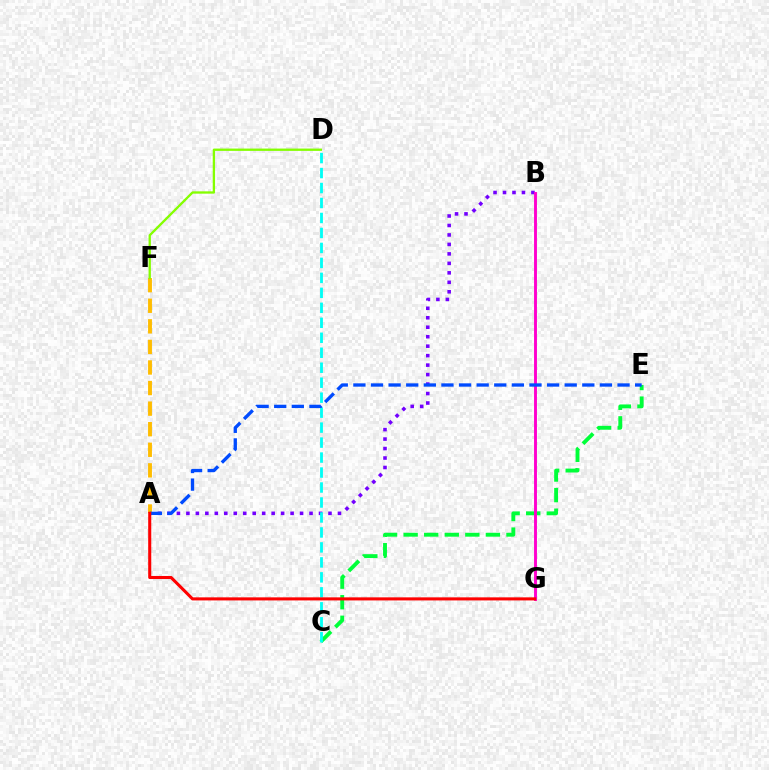{('C', 'E'): [{'color': '#00ff39', 'line_style': 'dashed', 'thickness': 2.79}], ('A', 'B'): [{'color': '#7200ff', 'line_style': 'dotted', 'thickness': 2.57}], ('B', 'G'): [{'color': '#ff00cf', 'line_style': 'solid', 'thickness': 2.09}], ('A', 'F'): [{'color': '#ffbd00', 'line_style': 'dashed', 'thickness': 2.79}], ('C', 'D'): [{'color': '#00fff6', 'line_style': 'dashed', 'thickness': 2.03}], ('A', 'E'): [{'color': '#004bff', 'line_style': 'dashed', 'thickness': 2.39}], ('D', 'F'): [{'color': '#84ff00', 'line_style': 'solid', 'thickness': 1.67}], ('A', 'G'): [{'color': '#ff0000', 'line_style': 'solid', 'thickness': 2.21}]}